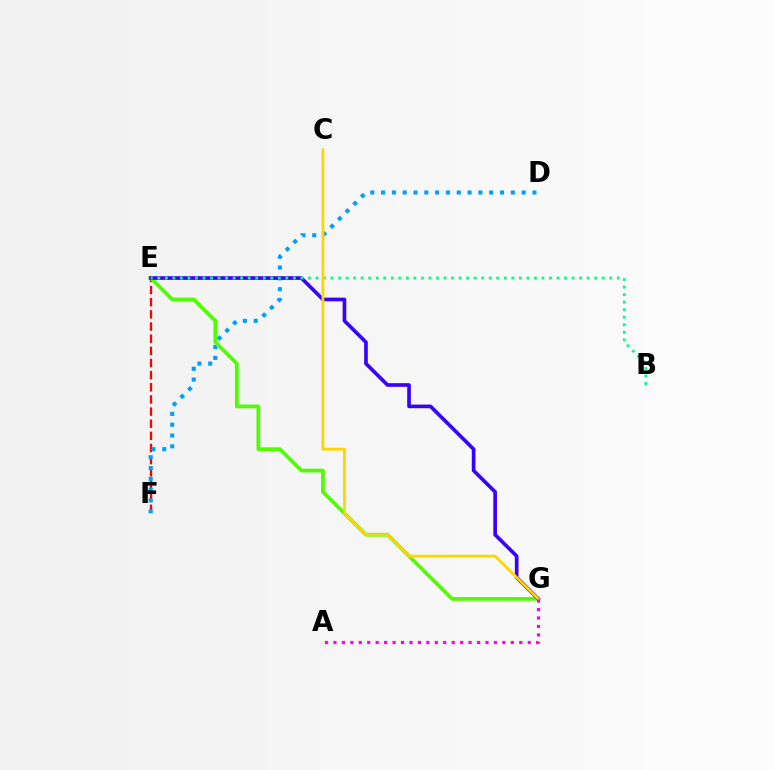{('E', 'F'): [{'color': '#ff0000', 'line_style': 'dashed', 'thickness': 1.65}], ('D', 'F'): [{'color': '#009eff', 'line_style': 'dotted', 'thickness': 2.94}], ('E', 'G'): [{'color': '#4fff00', 'line_style': 'solid', 'thickness': 2.7}, {'color': '#3700ff', 'line_style': 'solid', 'thickness': 2.63}], ('B', 'E'): [{'color': '#00ff86', 'line_style': 'dotted', 'thickness': 2.05}], ('C', 'G'): [{'color': '#ffd500', 'line_style': 'solid', 'thickness': 2.01}], ('A', 'G'): [{'color': '#ff00ed', 'line_style': 'dotted', 'thickness': 2.3}]}